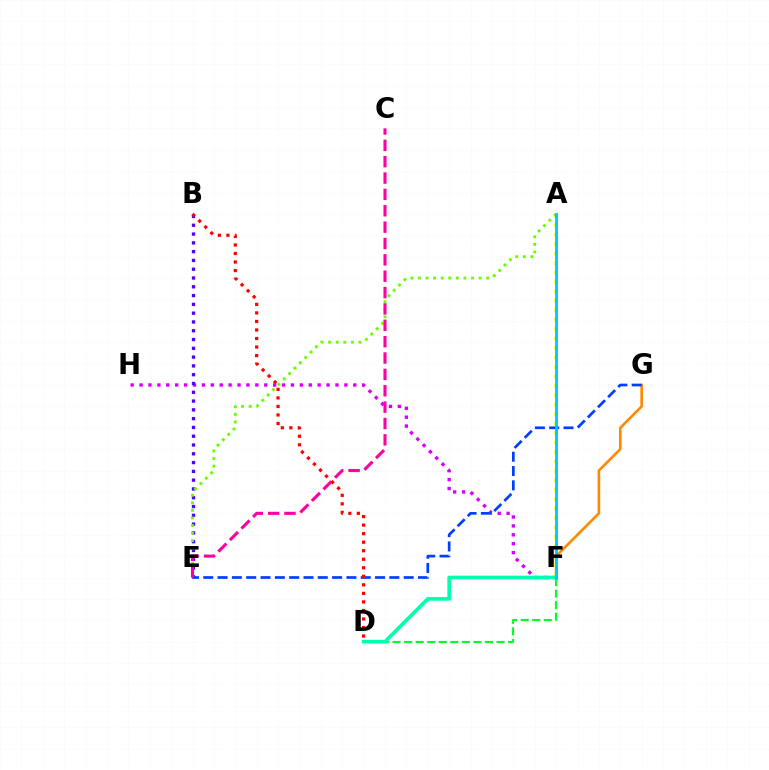{('F', 'H'): [{'color': '#d600ff', 'line_style': 'dotted', 'thickness': 2.42}], ('D', 'F'): [{'color': '#00ff27', 'line_style': 'dashed', 'thickness': 1.57}, {'color': '#00ffaf', 'line_style': 'solid', 'thickness': 2.63}], ('F', 'G'): [{'color': '#ff8800', 'line_style': 'solid', 'thickness': 1.88}], ('A', 'F'): [{'color': '#eeff00', 'line_style': 'dotted', 'thickness': 2.57}, {'color': '#00c7ff', 'line_style': 'solid', 'thickness': 2.06}], ('B', 'E'): [{'color': '#4f00ff', 'line_style': 'dotted', 'thickness': 2.39}], ('A', 'E'): [{'color': '#66ff00', 'line_style': 'dotted', 'thickness': 2.06}], ('E', 'G'): [{'color': '#003fff', 'line_style': 'dashed', 'thickness': 1.94}], ('C', 'E'): [{'color': '#ff00a0', 'line_style': 'dashed', 'thickness': 2.22}], ('B', 'D'): [{'color': '#ff0000', 'line_style': 'dotted', 'thickness': 2.32}]}